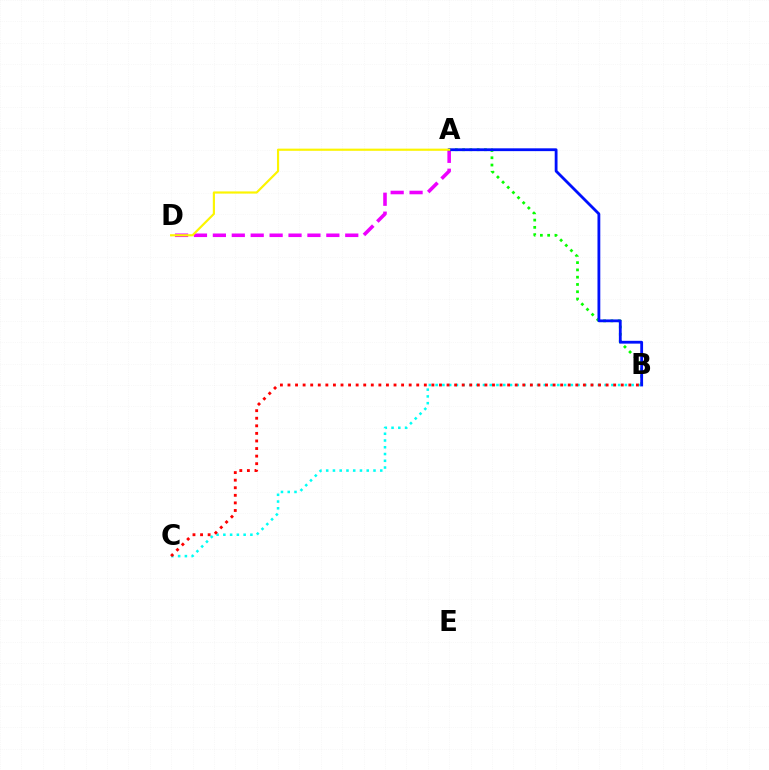{('A', 'D'): [{'color': '#ee00ff', 'line_style': 'dashed', 'thickness': 2.57}, {'color': '#fcf500', 'line_style': 'solid', 'thickness': 1.56}], ('A', 'B'): [{'color': '#08ff00', 'line_style': 'dotted', 'thickness': 1.98}, {'color': '#0010ff', 'line_style': 'solid', 'thickness': 2.02}], ('B', 'C'): [{'color': '#00fff6', 'line_style': 'dotted', 'thickness': 1.84}, {'color': '#ff0000', 'line_style': 'dotted', 'thickness': 2.06}]}